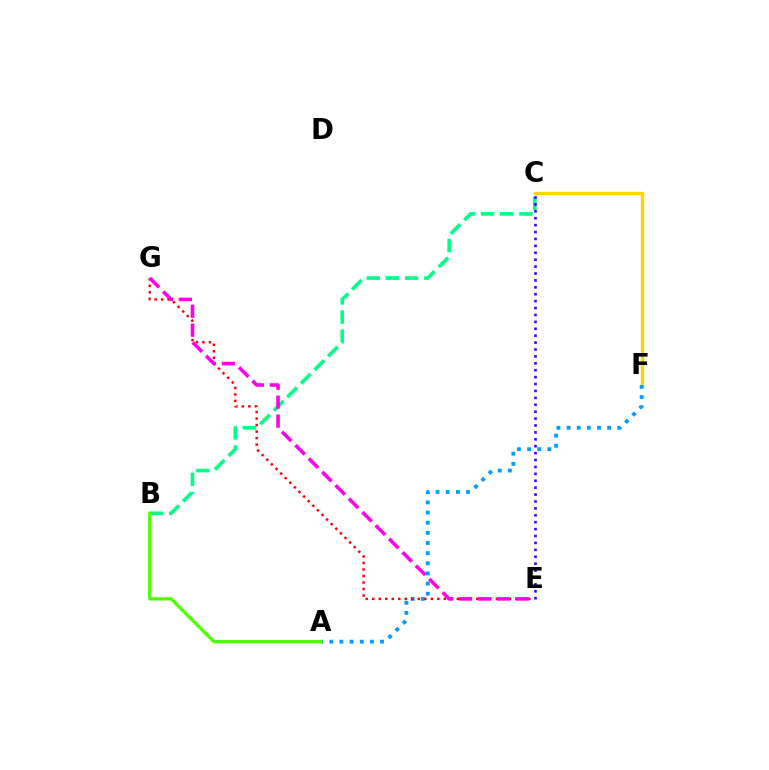{('C', 'F'): [{'color': '#ffd500', 'line_style': 'solid', 'thickness': 2.43}], ('A', 'F'): [{'color': '#009eff', 'line_style': 'dotted', 'thickness': 2.76}], ('E', 'G'): [{'color': '#ff0000', 'line_style': 'dotted', 'thickness': 1.77}, {'color': '#ff00ed', 'line_style': 'dashed', 'thickness': 2.57}], ('B', 'C'): [{'color': '#00ff86', 'line_style': 'dashed', 'thickness': 2.61}], ('C', 'E'): [{'color': '#3700ff', 'line_style': 'dotted', 'thickness': 1.88}], ('A', 'B'): [{'color': '#4fff00', 'line_style': 'solid', 'thickness': 2.37}]}